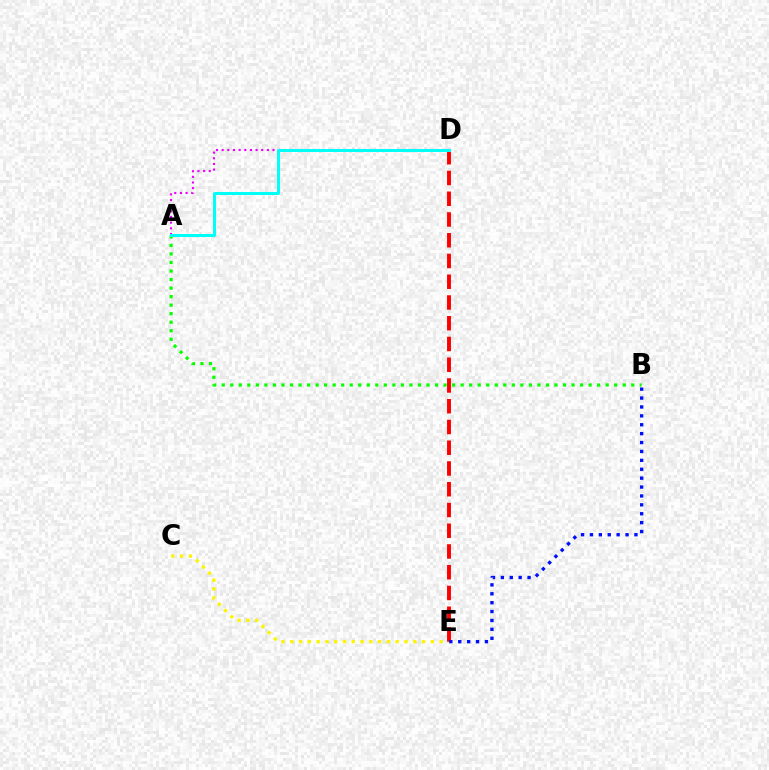{('C', 'E'): [{'color': '#fcf500', 'line_style': 'dotted', 'thickness': 2.39}], ('A', 'B'): [{'color': '#08ff00', 'line_style': 'dotted', 'thickness': 2.32}], ('D', 'E'): [{'color': '#ff0000', 'line_style': 'dashed', 'thickness': 2.82}], ('A', 'D'): [{'color': '#ee00ff', 'line_style': 'dotted', 'thickness': 1.54}, {'color': '#00fff6', 'line_style': 'solid', 'thickness': 2.16}], ('B', 'E'): [{'color': '#0010ff', 'line_style': 'dotted', 'thickness': 2.42}]}